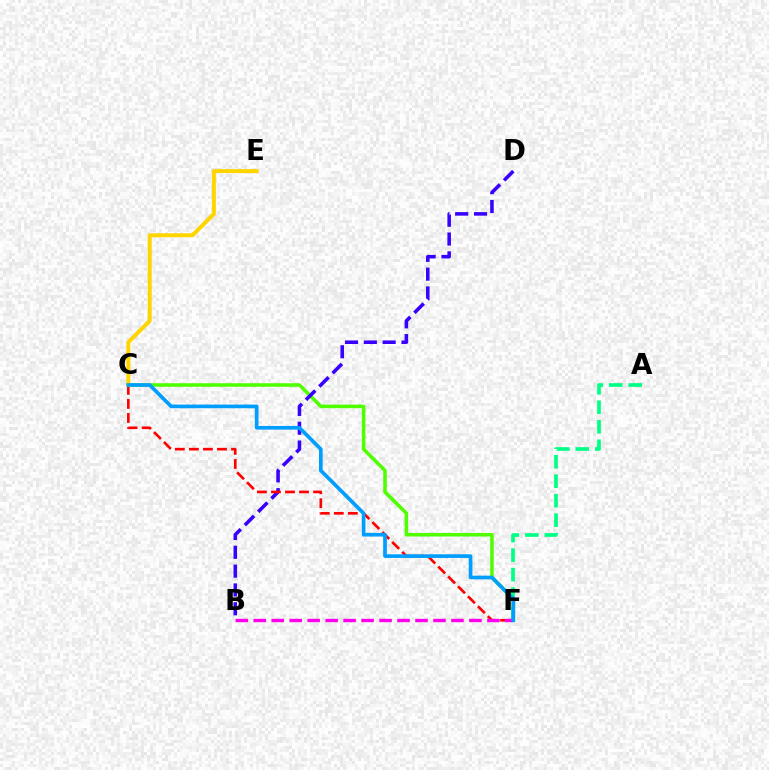{('C', 'F'): [{'color': '#4fff00', 'line_style': 'solid', 'thickness': 2.56}, {'color': '#ff0000', 'line_style': 'dashed', 'thickness': 1.91}, {'color': '#009eff', 'line_style': 'solid', 'thickness': 2.64}], ('B', 'D'): [{'color': '#3700ff', 'line_style': 'dashed', 'thickness': 2.56}], ('A', 'F'): [{'color': '#00ff86', 'line_style': 'dashed', 'thickness': 2.65}], ('C', 'E'): [{'color': '#ffd500', 'line_style': 'solid', 'thickness': 2.86}], ('B', 'F'): [{'color': '#ff00ed', 'line_style': 'dashed', 'thickness': 2.44}]}